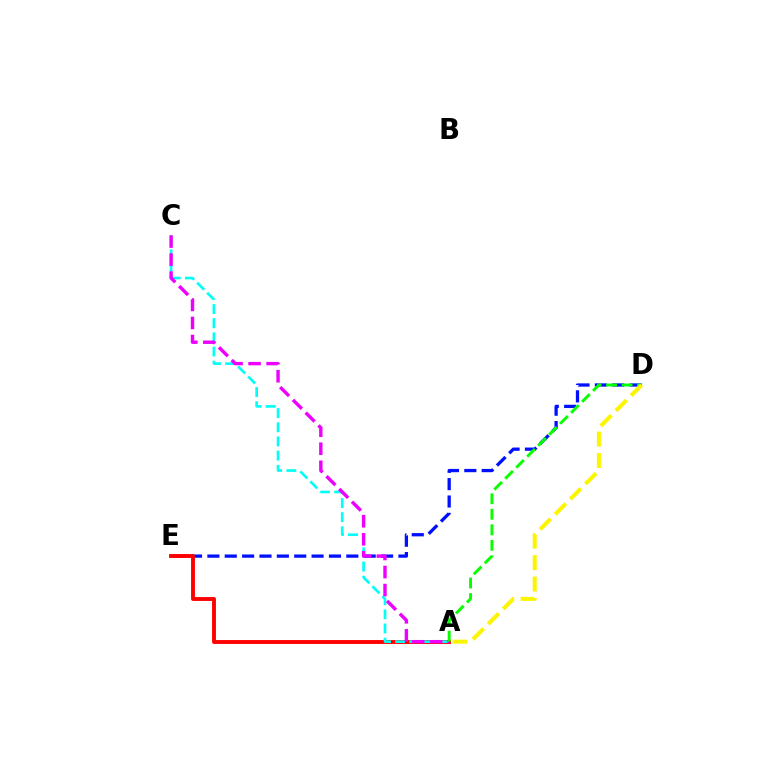{('D', 'E'): [{'color': '#0010ff', 'line_style': 'dashed', 'thickness': 2.36}], ('A', 'E'): [{'color': '#ff0000', 'line_style': 'solid', 'thickness': 2.8}], ('A', 'C'): [{'color': '#00fff6', 'line_style': 'dashed', 'thickness': 1.92}, {'color': '#ee00ff', 'line_style': 'dashed', 'thickness': 2.45}], ('A', 'D'): [{'color': '#08ff00', 'line_style': 'dashed', 'thickness': 2.11}, {'color': '#fcf500', 'line_style': 'dashed', 'thickness': 2.91}]}